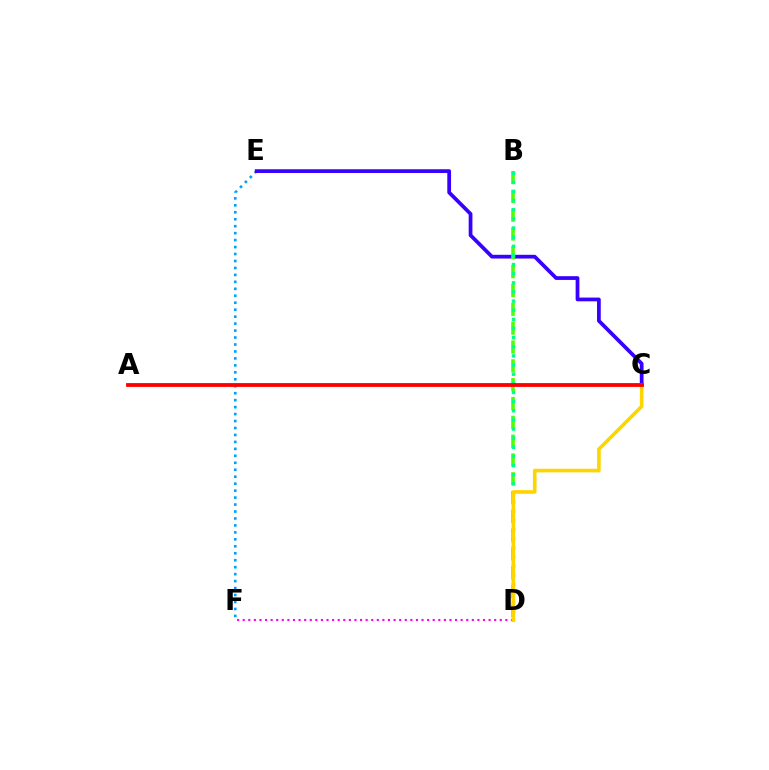{('E', 'F'): [{'color': '#009eff', 'line_style': 'dotted', 'thickness': 1.89}], ('C', 'E'): [{'color': '#3700ff', 'line_style': 'solid', 'thickness': 2.69}], ('B', 'D'): [{'color': '#4fff00', 'line_style': 'dashed', 'thickness': 2.56}, {'color': '#00ff86', 'line_style': 'dotted', 'thickness': 2.48}], ('D', 'F'): [{'color': '#ff00ed', 'line_style': 'dotted', 'thickness': 1.52}], ('C', 'D'): [{'color': '#ffd500', 'line_style': 'solid', 'thickness': 2.6}], ('A', 'C'): [{'color': '#ff0000', 'line_style': 'solid', 'thickness': 2.74}]}